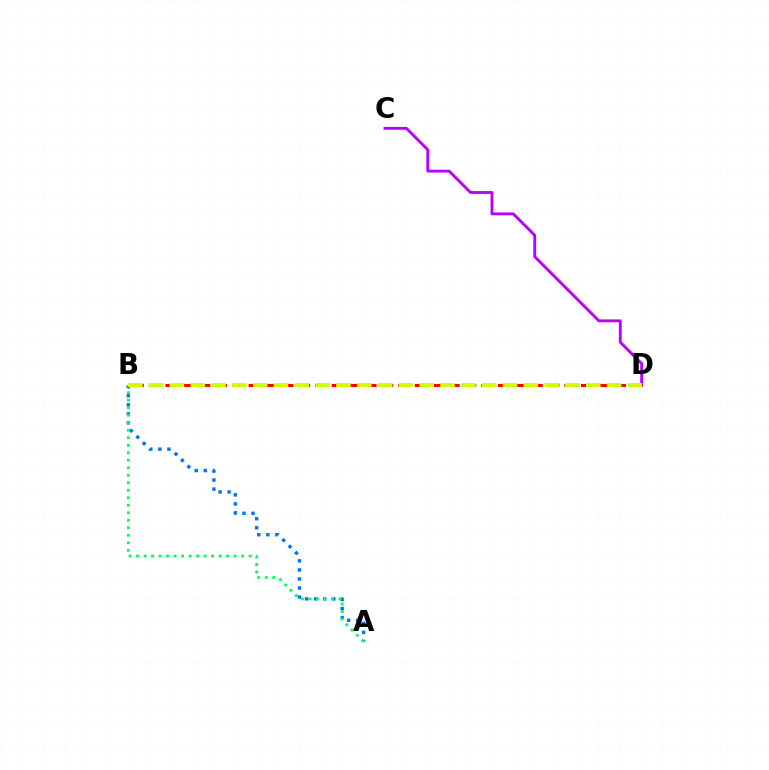{('A', 'B'): [{'color': '#0074ff', 'line_style': 'dotted', 'thickness': 2.46}, {'color': '#00ff5c', 'line_style': 'dotted', 'thickness': 2.04}], ('C', 'D'): [{'color': '#b900ff', 'line_style': 'solid', 'thickness': 2.06}], ('B', 'D'): [{'color': '#ff0000', 'line_style': 'dashed', 'thickness': 2.26}, {'color': '#d1ff00', 'line_style': 'dashed', 'thickness': 2.83}]}